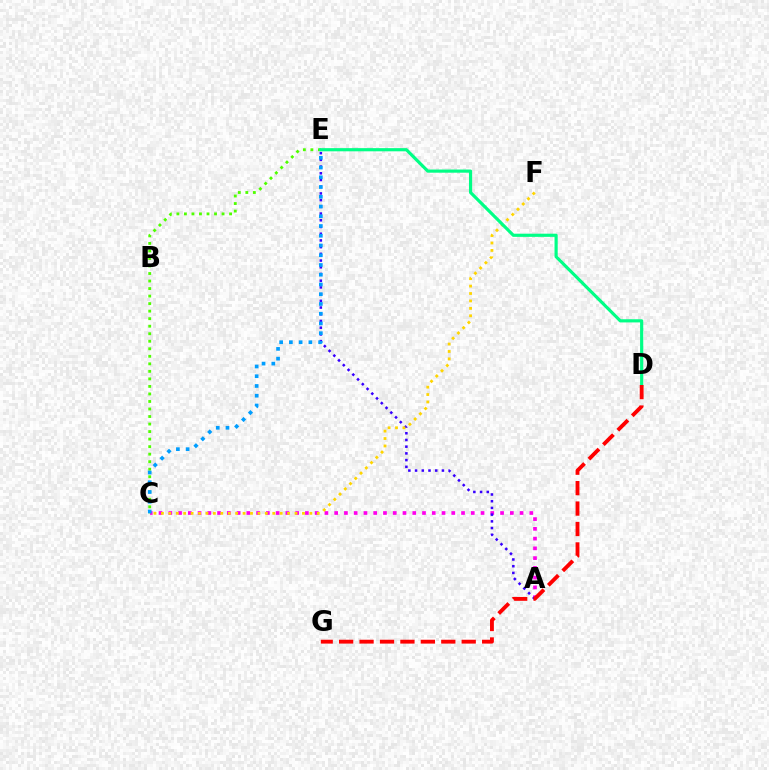{('A', 'C'): [{'color': '#ff00ed', 'line_style': 'dotted', 'thickness': 2.65}], ('C', 'E'): [{'color': '#4fff00', 'line_style': 'dotted', 'thickness': 2.04}, {'color': '#009eff', 'line_style': 'dotted', 'thickness': 2.65}], ('A', 'E'): [{'color': '#3700ff', 'line_style': 'dotted', 'thickness': 1.82}], ('C', 'F'): [{'color': '#ffd500', 'line_style': 'dotted', 'thickness': 2.02}], ('D', 'E'): [{'color': '#00ff86', 'line_style': 'solid', 'thickness': 2.28}], ('D', 'G'): [{'color': '#ff0000', 'line_style': 'dashed', 'thickness': 2.78}]}